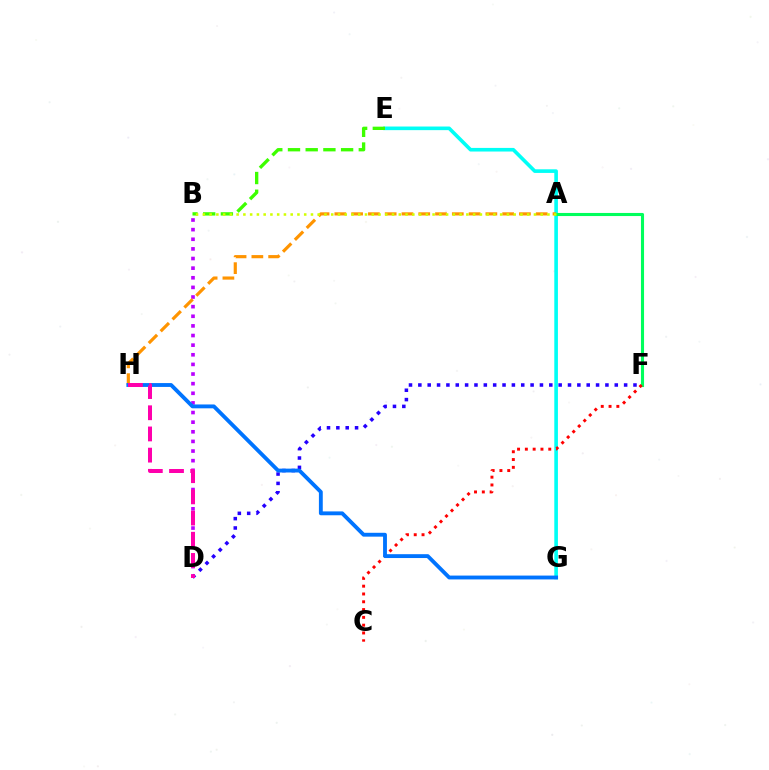{('B', 'D'): [{'color': '#b900ff', 'line_style': 'dotted', 'thickness': 2.62}], ('E', 'G'): [{'color': '#00fff6', 'line_style': 'solid', 'thickness': 2.61}], ('D', 'F'): [{'color': '#2500ff', 'line_style': 'dotted', 'thickness': 2.54}], ('A', 'H'): [{'color': '#ff9400', 'line_style': 'dashed', 'thickness': 2.28}], ('A', 'F'): [{'color': '#00ff5c', 'line_style': 'solid', 'thickness': 2.23}], ('B', 'E'): [{'color': '#3dff00', 'line_style': 'dashed', 'thickness': 2.4}], ('A', 'B'): [{'color': '#d1ff00', 'line_style': 'dotted', 'thickness': 1.84}], ('C', 'F'): [{'color': '#ff0000', 'line_style': 'dotted', 'thickness': 2.12}], ('G', 'H'): [{'color': '#0074ff', 'line_style': 'solid', 'thickness': 2.78}], ('D', 'H'): [{'color': '#ff00ac', 'line_style': 'dashed', 'thickness': 2.88}]}